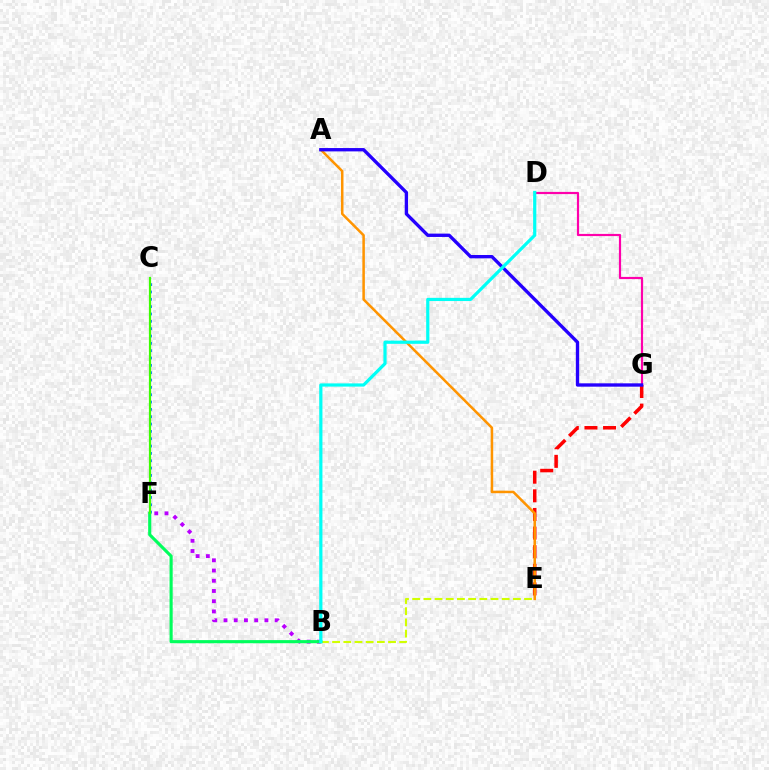{('E', 'G'): [{'color': '#ff0000', 'line_style': 'dashed', 'thickness': 2.53}], ('A', 'E'): [{'color': '#ff9400', 'line_style': 'solid', 'thickness': 1.81}], ('C', 'F'): [{'color': '#0074ff', 'line_style': 'dotted', 'thickness': 1.99}, {'color': '#3dff00', 'line_style': 'solid', 'thickness': 1.59}], ('B', 'E'): [{'color': '#d1ff00', 'line_style': 'dashed', 'thickness': 1.52}], ('B', 'F'): [{'color': '#b900ff', 'line_style': 'dotted', 'thickness': 2.78}, {'color': '#00ff5c', 'line_style': 'solid', 'thickness': 2.24}], ('D', 'G'): [{'color': '#ff00ac', 'line_style': 'solid', 'thickness': 1.57}], ('A', 'G'): [{'color': '#2500ff', 'line_style': 'solid', 'thickness': 2.41}], ('B', 'D'): [{'color': '#00fff6', 'line_style': 'solid', 'thickness': 2.3}]}